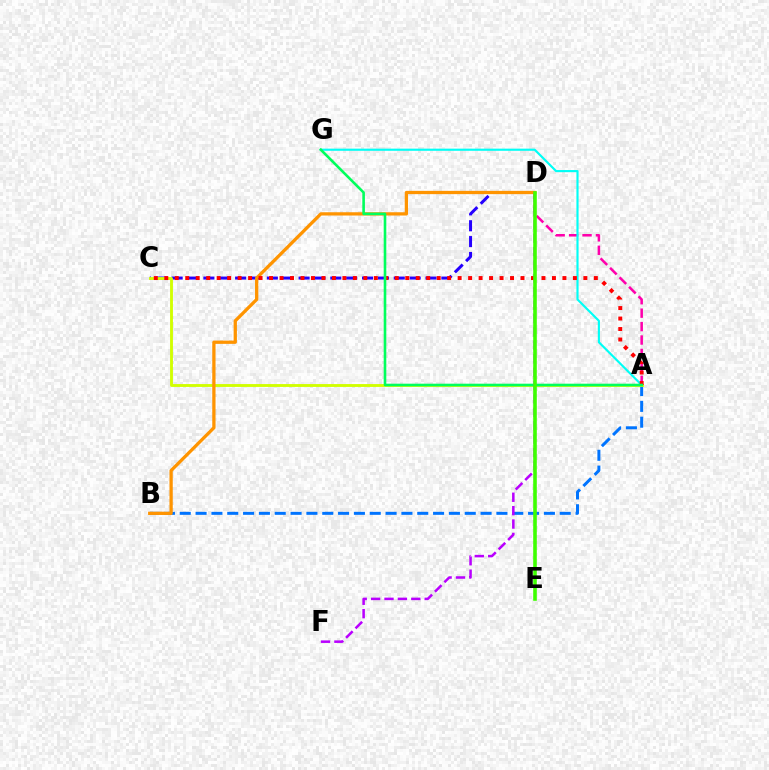{('A', 'D'): [{'color': '#ff00ac', 'line_style': 'dashed', 'thickness': 1.82}], ('C', 'D'): [{'color': '#2500ff', 'line_style': 'dashed', 'thickness': 2.16}], ('A', 'G'): [{'color': '#00fff6', 'line_style': 'solid', 'thickness': 1.54}, {'color': '#00ff5c', 'line_style': 'solid', 'thickness': 1.88}], ('A', 'B'): [{'color': '#0074ff', 'line_style': 'dashed', 'thickness': 2.15}], ('A', 'C'): [{'color': '#d1ff00', 'line_style': 'solid', 'thickness': 2.06}, {'color': '#ff0000', 'line_style': 'dotted', 'thickness': 2.85}], ('B', 'D'): [{'color': '#ff9400', 'line_style': 'solid', 'thickness': 2.36}], ('D', 'F'): [{'color': '#b900ff', 'line_style': 'dashed', 'thickness': 1.82}], ('D', 'E'): [{'color': '#3dff00', 'line_style': 'solid', 'thickness': 2.59}]}